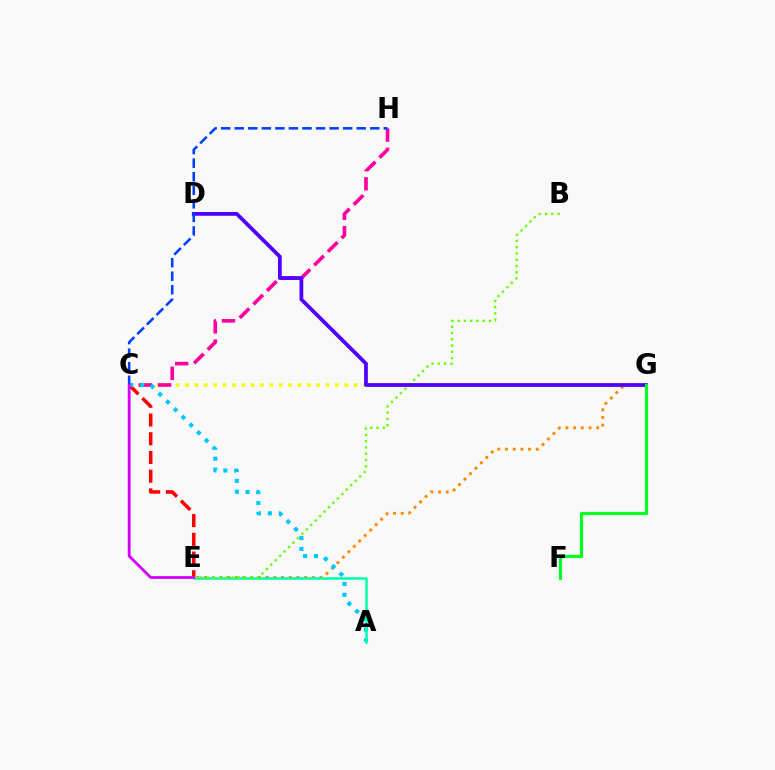{('C', 'E'): [{'color': '#ff0000', 'line_style': 'dashed', 'thickness': 2.54}, {'color': '#d600ff', 'line_style': 'solid', 'thickness': 2.05}], ('C', 'G'): [{'color': '#eeff00', 'line_style': 'dotted', 'thickness': 2.55}], ('E', 'G'): [{'color': '#ff8800', 'line_style': 'dotted', 'thickness': 2.09}], ('C', 'H'): [{'color': '#ff00a0', 'line_style': 'dashed', 'thickness': 2.61}, {'color': '#003fff', 'line_style': 'dashed', 'thickness': 1.84}], ('A', 'C'): [{'color': '#00c7ff', 'line_style': 'dotted', 'thickness': 2.97}], ('A', 'E'): [{'color': '#00ffaf', 'line_style': 'solid', 'thickness': 1.82}], ('B', 'E'): [{'color': '#66ff00', 'line_style': 'dotted', 'thickness': 1.7}], ('D', 'G'): [{'color': '#4f00ff', 'line_style': 'solid', 'thickness': 2.71}], ('F', 'G'): [{'color': '#00ff27', 'line_style': 'solid', 'thickness': 2.28}]}